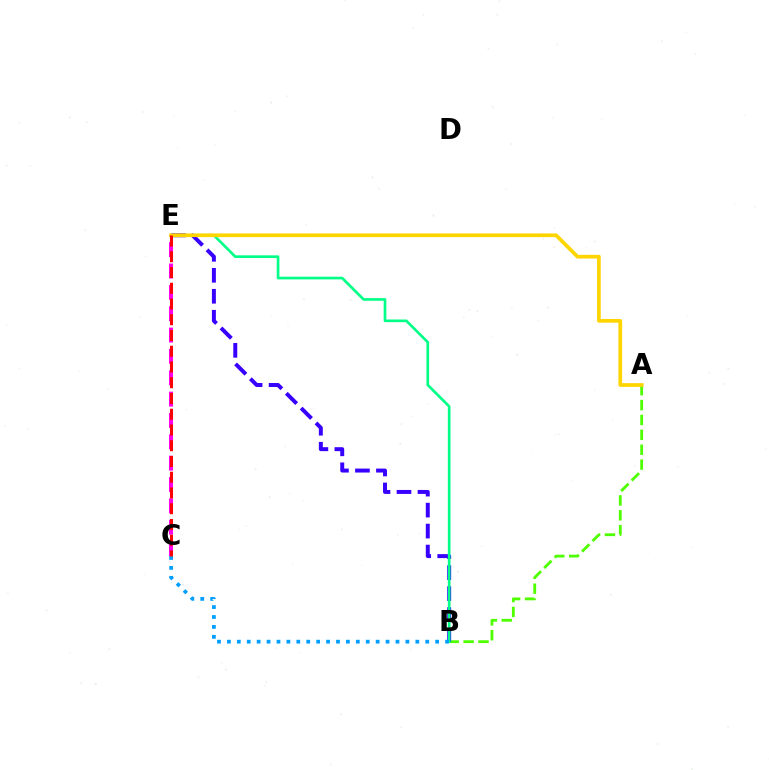{('C', 'E'): [{'color': '#ff00ed', 'line_style': 'dashed', 'thickness': 2.9}, {'color': '#ff0000', 'line_style': 'dashed', 'thickness': 2.14}], ('A', 'B'): [{'color': '#4fff00', 'line_style': 'dashed', 'thickness': 2.02}], ('B', 'E'): [{'color': '#3700ff', 'line_style': 'dashed', 'thickness': 2.85}, {'color': '#00ff86', 'line_style': 'solid', 'thickness': 1.92}], ('A', 'E'): [{'color': '#ffd500', 'line_style': 'solid', 'thickness': 2.67}], ('B', 'C'): [{'color': '#009eff', 'line_style': 'dotted', 'thickness': 2.69}]}